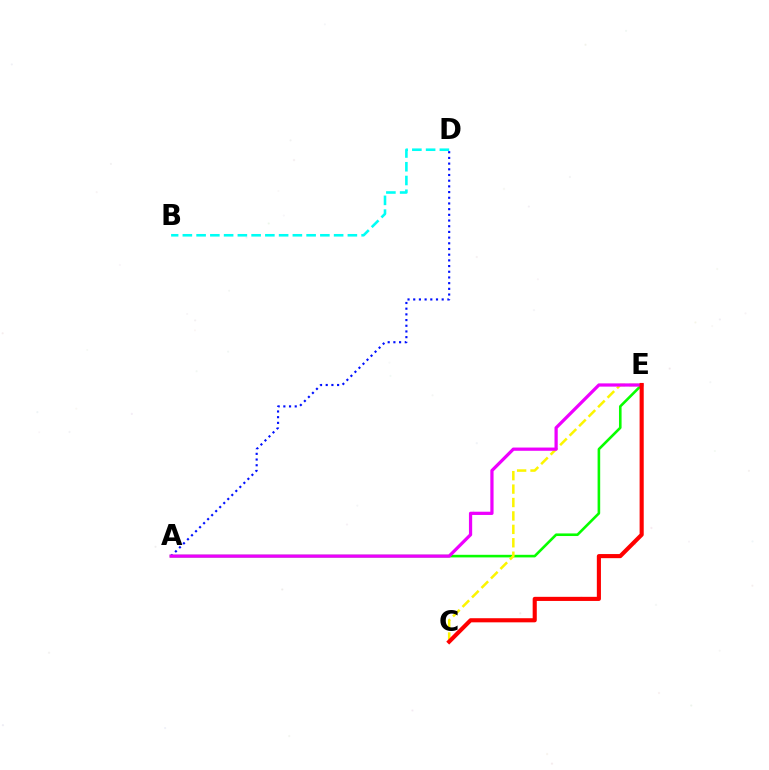{('B', 'D'): [{'color': '#00fff6', 'line_style': 'dashed', 'thickness': 1.87}], ('A', 'E'): [{'color': '#08ff00', 'line_style': 'solid', 'thickness': 1.87}, {'color': '#ee00ff', 'line_style': 'solid', 'thickness': 2.33}], ('A', 'D'): [{'color': '#0010ff', 'line_style': 'dotted', 'thickness': 1.55}], ('C', 'E'): [{'color': '#fcf500', 'line_style': 'dashed', 'thickness': 1.82}, {'color': '#ff0000', 'line_style': 'solid', 'thickness': 2.96}]}